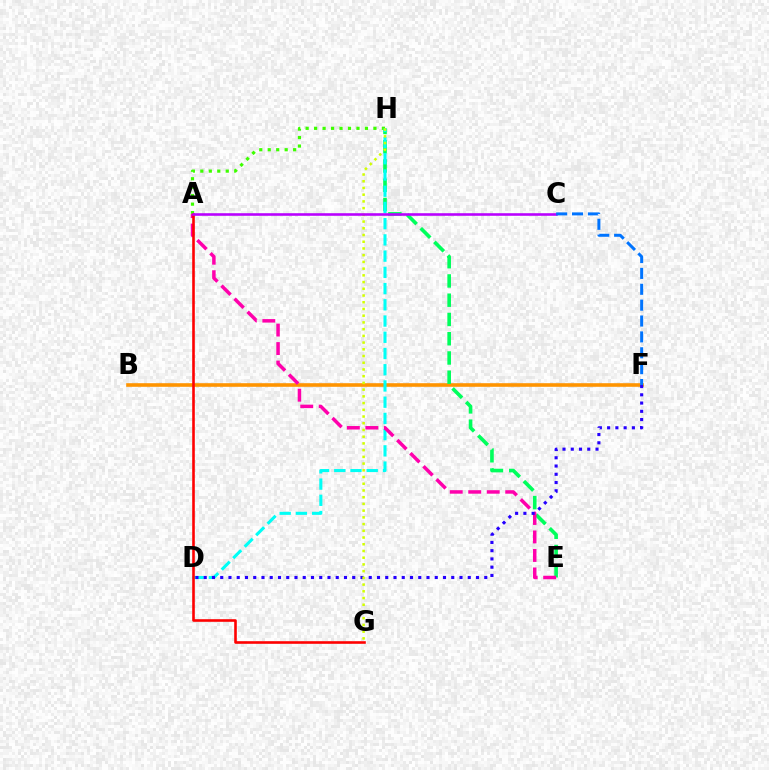{('B', 'F'): [{'color': '#ff9400', 'line_style': 'solid', 'thickness': 2.59}], ('E', 'H'): [{'color': '#00ff5c', 'line_style': 'dashed', 'thickness': 2.62}], ('A', 'H'): [{'color': '#3dff00', 'line_style': 'dotted', 'thickness': 2.3}], ('D', 'H'): [{'color': '#00fff6', 'line_style': 'dashed', 'thickness': 2.2}], ('A', 'E'): [{'color': '#ff00ac', 'line_style': 'dashed', 'thickness': 2.51}], ('D', 'F'): [{'color': '#2500ff', 'line_style': 'dotted', 'thickness': 2.24}], ('G', 'H'): [{'color': '#d1ff00', 'line_style': 'dotted', 'thickness': 1.83}], ('A', 'G'): [{'color': '#ff0000', 'line_style': 'solid', 'thickness': 1.87}], ('A', 'C'): [{'color': '#b900ff', 'line_style': 'solid', 'thickness': 1.86}], ('C', 'F'): [{'color': '#0074ff', 'line_style': 'dashed', 'thickness': 2.16}]}